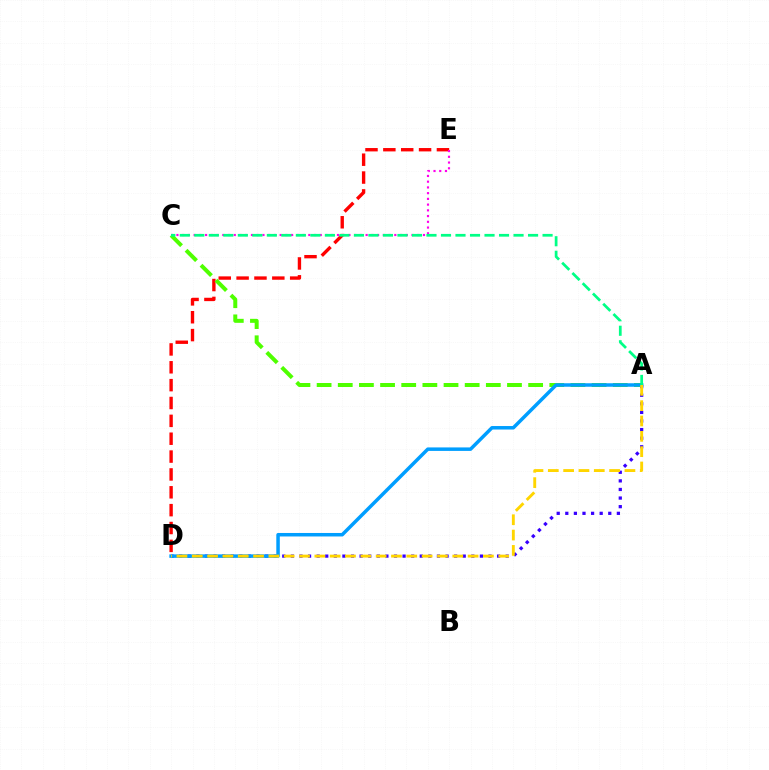{('D', 'E'): [{'color': '#ff0000', 'line_style': 'dashed', 'thickness': 2.43}], ('A', 'D'): [{'color': '#3700ff', 'line_style': 'dotted', 'thickness': 2.33}, {'color': '#009eff', 'line_style': 'solid', 'thickness': 2.52}, {'color': '#ffd500', 'line_style': 'dashed', 'thickness': 2.08}], ('C', 'E'): [{'color': '#ff00ed', 'line_style': 'dotted', 'thickness': 1.56}], ('A', 'C'): [{'color': '#4fff00', 'line_style': 'dashed', 'thickness': 2.87}, {'color': '#00ff86', 'line_style': 'dashed', 'thickness': 1.97}]}